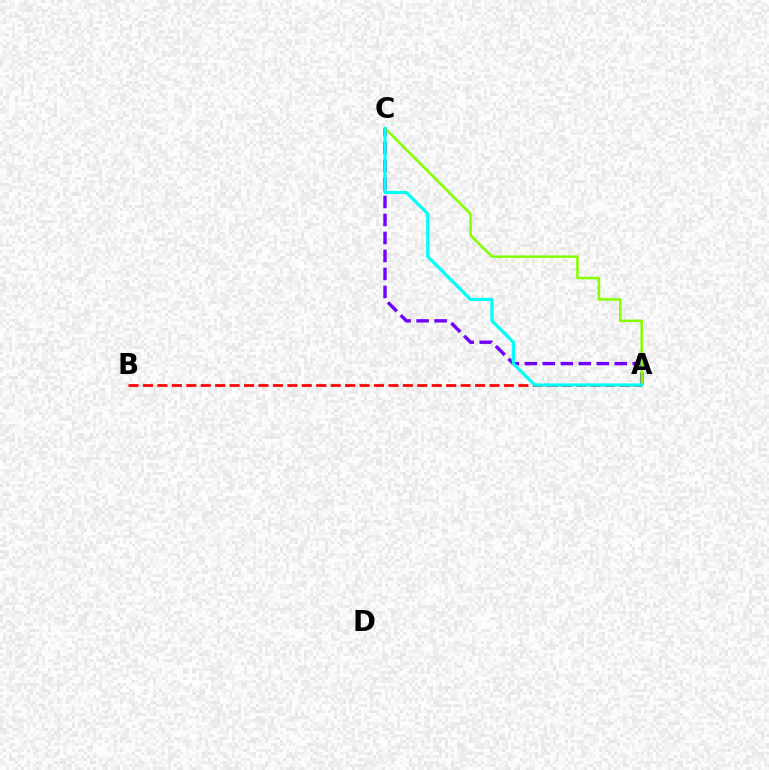{('A', 'C'): [{'color': '#7200ff', 'line_style': 'dashed', 'thickness': 2.44}, {'color': '#84ff00', 'line_style': 'solid', 'thickness': 1.83}, {'color': '#00fff6', 'line_style': 'solid', 'thickness': 2.29}], ('A', 'B'): [{'color': '#ff0000', 'line_style': 'dashed', 'thickness': 1.96}]}